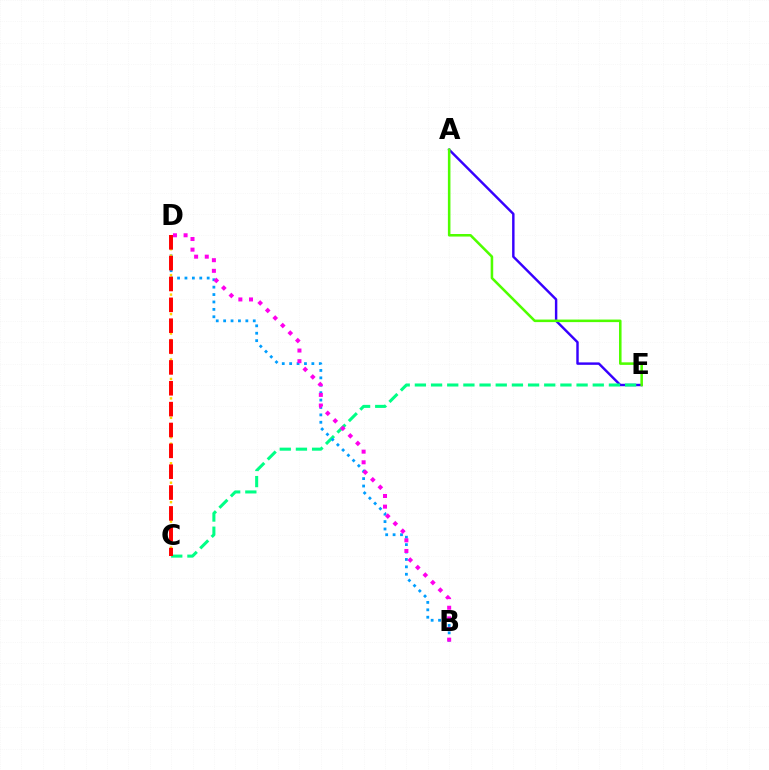{('A', 'E'): [{'color': '#3700ff', 'line_style': 'solid', 'thickness': 1.76}, {'color': '#4fff00', 'line_style': 'solid', 'thickness': 1.84}], ('C', 'E'): [{'color': '#00ff86', 'line_style': 'dashed', 'thickness': 2.2}], ('B', 'D'): [{'color': '#009eff', 'line_style': 'dotted', 'thickness': 2.01}, {'color': '#ff00ed', 'line_style': 'dotted', 'thickness': 2.89}], ('C', 'D'): [{'color': '#ffd500', 'line_style': 'dotted', 'thickness': 1.76}, {'color': '#ff0000', 'line_style': 'dashed', 'thickness': 2.83}]}